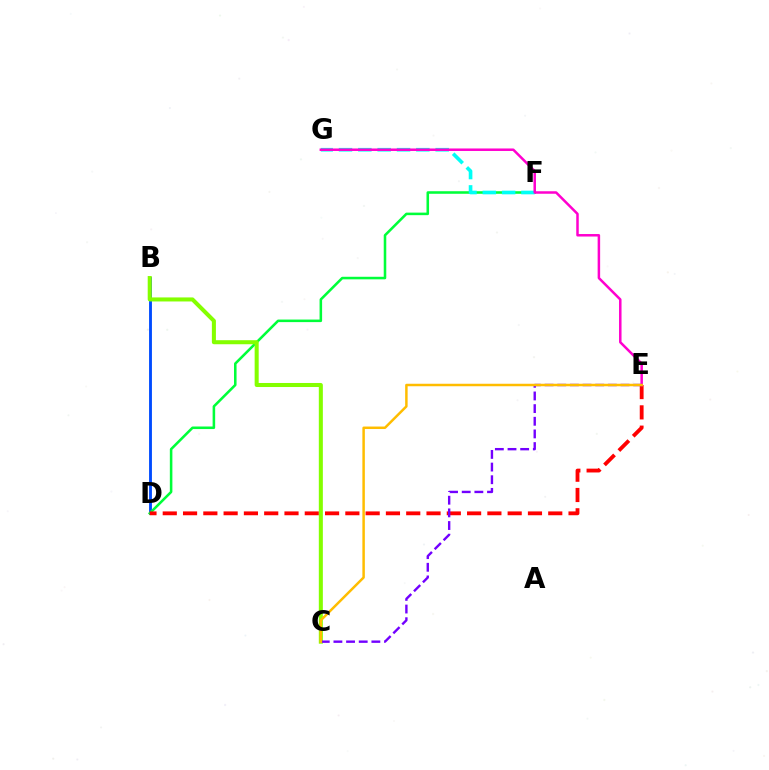{('B', 'D'): [{'color': '#004bff', 'line_style': 'solid', 'thickness': 2.06}], ('D', 'F'): [{'color': '#00ff39', 'line_style': 'solid', 'thickness': 1.84}], ('D', 'E'): [{'color': '#ff0000', 'line_style': 'dashed', 'thickness': 2.76}], ('F', 'G'): [{'color': '#00fff6', 'line_style': 'dashed', 'thickness': 2.63}], ('B', 'C'): [{'color': '#84ff00', 'line_style': 'solid', 'thickness': 2.91}], ('E', 'G'): [{'color': '#ff00cf', 'line_style': 'solid', 'thickness': 1.8}], ('C', 'E'): [{'color': '#7200ff', 'line_style': 'dashed', 'thickness': 1.72}, {'color': '#ffbd00', 'line_style': 'solid', 'thickness': 1.79}]}